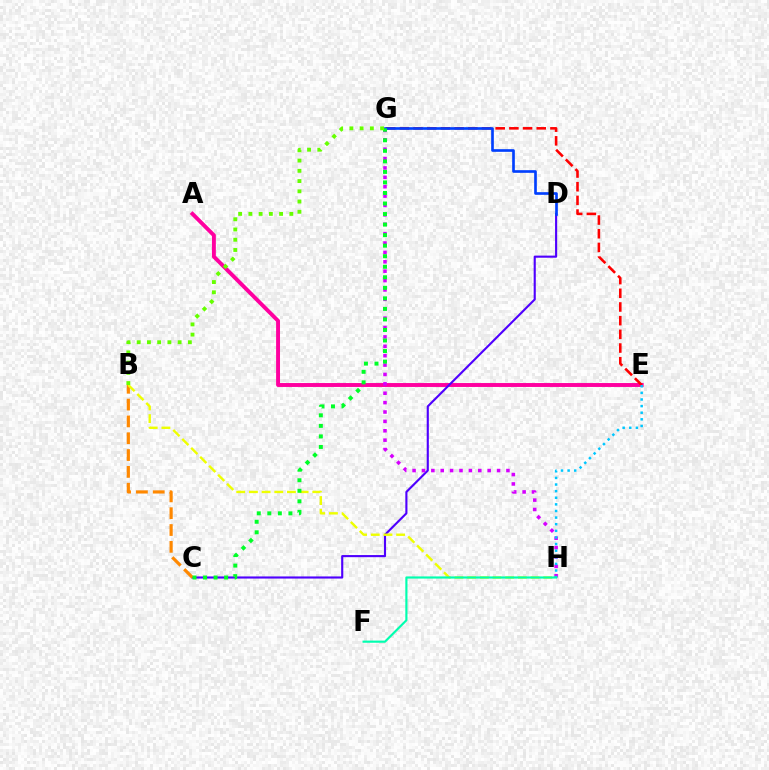{('A', 'E'): [{'color': '#ff00a0', 'line_style': 'solid', 'thickness': 2.82}], ('C', 'D'): [{'color': '#4f00ff', 'line_style': 'solid', 'thickness': 1.53}], ('G', 'H'): [{'color': '#d600ff', 'line_style': 'dotted', 'thickness': 2.55}], ('B', 'C'): [{'color': '#ff8800', 'line_style': 'dashed', 'thickness': 2.29}], ('E', 'G'): [{'color': '#ff0000', 'line_style': 'dashed', 'thickness': 1.86}], ('B', 'H'): [{'color': '#eeff00', 'line_style': 'dashed', 'thickness': 1.72}], ('E', 'H'): [{'color': '#00c7ff', 'line_style': 'dotted', 'thickness': 1.8}], ('D', 'G'): [{'color': '#003fff', 'line_style': 'solid', 'thickness': 1.91}], ('C', 'G'): [{'color': '#00ff27', 'line_style': 'dotted', 'thickness': 2.86}], ('F', 'H'): [{'color': '#00ffaf', 'line_style': 'solid', 'thickness': 1.55}], ('B', 'G'): [{'color': '#66ff00', 'line_style': 'dotted', 'thickness': 2.78}]}